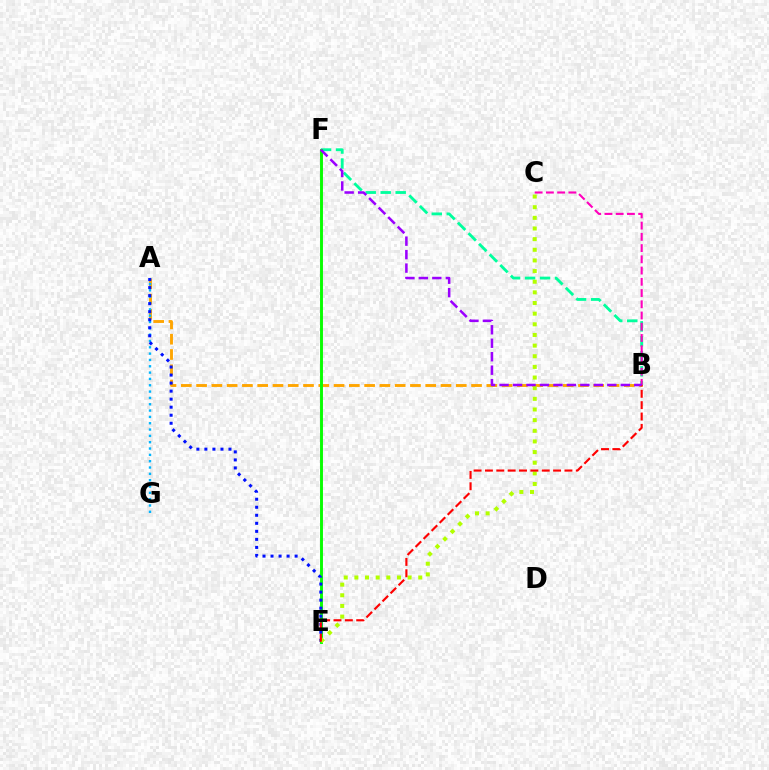{('A', 'B'): [{'color': '#ffa500', 'line_style': 'dashed', 'thickness': 2.08}], ('B', 'F'): [{'color': '#00ff9d', 'line_style': 'dashed', 'thickness': 2.04}, {'color': '#9b00ff', 'line_style': 'dashed', 'thickness': 1.83}], ('A', 'G'): [{'color': '#00b5ff', 'line_style': 'dotted', 'thickness': 1.72}], ('E', 'F'): [{'color': '#08ff00', 'line_style': 'solid', 'thickness': 2.1}], ('A', 'E'): [{'color': '#0010ff', 'line_style': 'dotted', 'thickness': 2.18}], ('C', 'E'): [{'color': '#b3ff00', 'line_style': 'dotted', 'thickness': 2.89}], ('B', 'C'): [{'color': '#ff00bd', 'line_style': 'dashed', 'thickness': 1.53}], ('B', 'E'): [{'color': '#ff0000', 'line_style': 'dashed', 'thickness': 1.54}]}